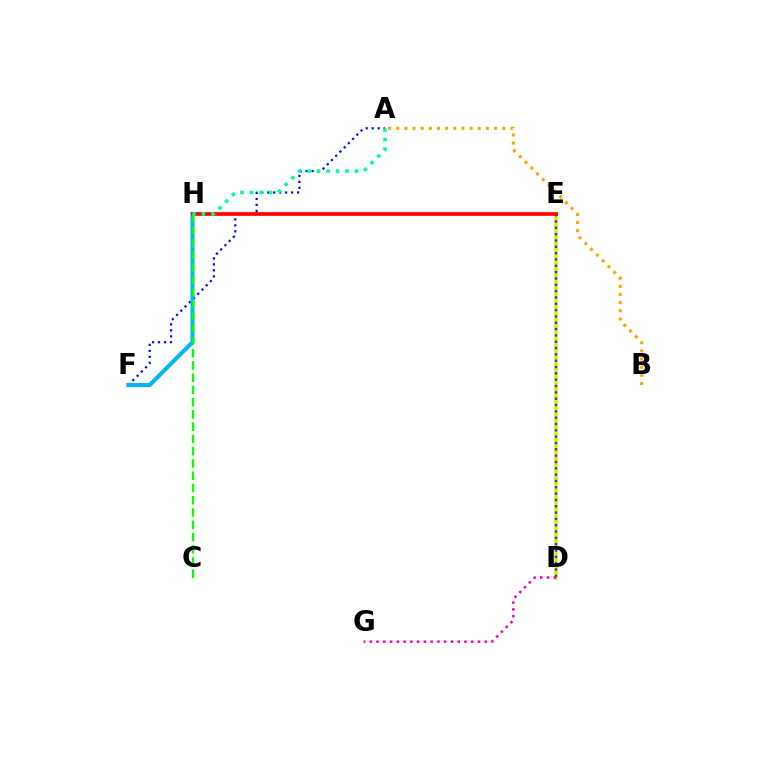{('D', 'E'): [{'color': '#b3ff00', 'line_style': 'solid', 'thickness': 2.54}, {'color': '#9b00ff', 'line_style': 'dotted', 'thickness': 1.72}], ('A', 'F'): [{'color': '#0010ff', 'line_style': 'dotted', 'thickness': 1.63}], ('D', 'G'): [{'color': '#ff00bd', 'line_style': 'dotted', 'thickness': 1.84}], ('F', 'H'): [{'color': '#00b5ff', 'line_style': 'solid', 'thickness': 2.93}], ('E', 'H'): [{'color': '#ff0000', 'line_style': 'solid', 'thickness': 2.65}], ('C', 'H'): [{'color': '#08ff00', 'line_style': 'dashed', 'thickness': 1.66}], ('A', 'H'): [{'color': '#00ff9d', 'line_style': 'dotted', 'thickness': 2.58}], ('A', 'B'): [{'color': '#ffa500', 'line_style': 'dotted', 'thickness': 2.21}]}